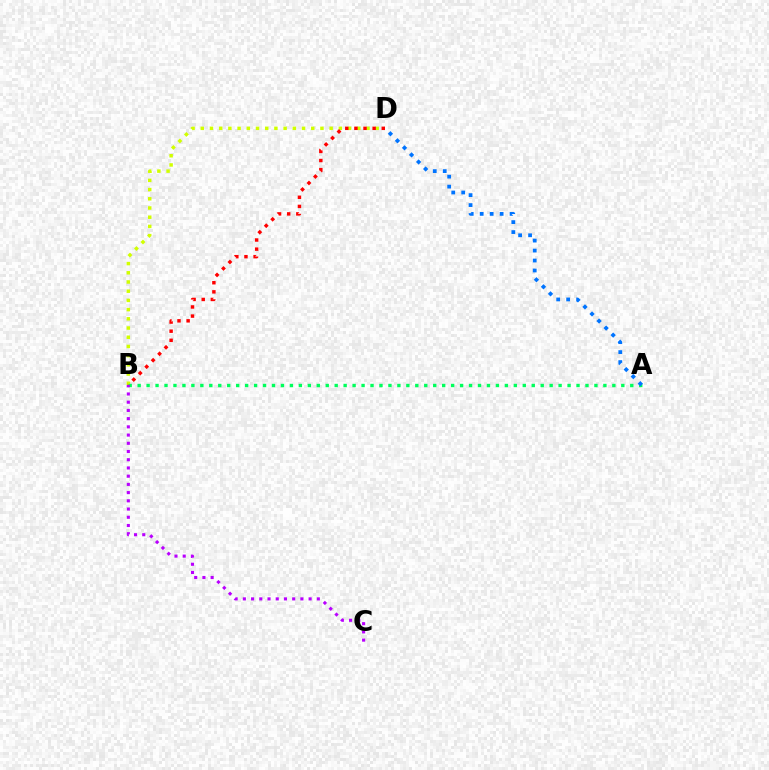{('B', 'D'): [{'color': '#d1ff00', 'line_style': 'dotted', 'thickness': 2.5}, {'color': '#ff0000', 'line_style': 'dotted', 'thickness': 2.48}], ('A', 'B'): [{'color': '#00ff5c', 'line_style': 'dotted', 'thickness': 2.43}], ('A', 'D'): [{'color': '#0074ff', 'line_style': 'dotted', 'thickness': 2.71}], ('B', 'C'): [{'color': '#b900ff', 'line_style': 'dotted', 'thickness': 2.23}]}